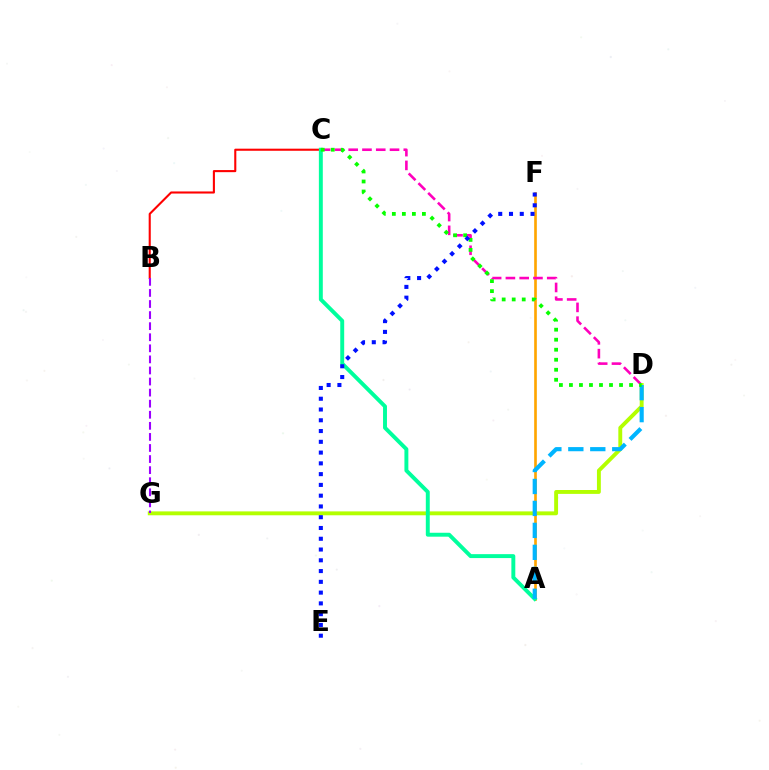{('D', 'G'): [{'color': '#b3ff00', 'line_style': 'solid', 'thickness': 2.8}], ('A', 'F'): [{'color': '#ffa500', 'line_style': 'solid', 'thickness': 1.91}], ('B', 'C'): [{'color': '#ff0000', 'line_style': 'solid', 'thickness': 1.51}], ('C', 'D'): [{'color': '#ff00bd', 'line_style': 'dashed', 'thickness': 1.87}, {'color': '#08ff00', 'line_style': 'dotted', 'thickness': 2.72}], ('B', 'G'): [{'color': '#9b00ff', 'line_style': 'dashed', 'thickness': 1.5}], ('A', 'C'): [{'color': '#00ff9d', 'line_style': 'solid', 'thickness': 2.83}], ('A', 'D'): [{'color': '#00b5ff', 'line_style': 'dashed', 'thickness': 2.98}], ('E', 'F'): [{'color': '#0010ff', 'line_style': 'dotted', 'thickness': 2.93}]}